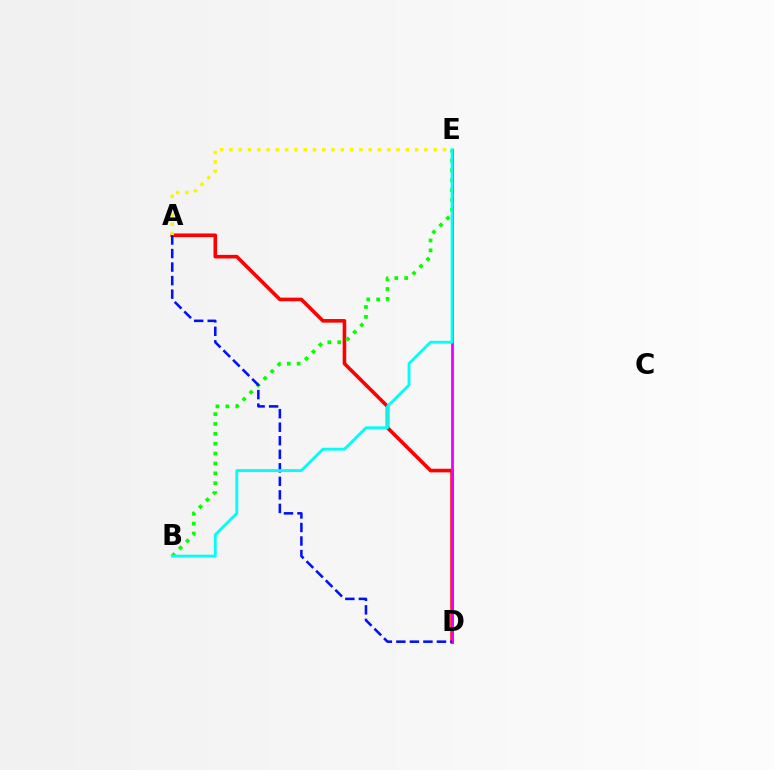{('A', 'D'): [{'color': '#ff0000', 'line_style': 'solid', 'thickness': 2.6}, {'color': '#0010ff', 'line_style': 'dashed', 'thickness': 1.84}], ('A', 'E'): [{'color': '#fcf500', 'line_style': 'dotted', 'thickness': 2.52}], ('B', 'E'): [{'color': '#08ff00', 'line_style': 'dotted', 'thickness': 2.68}, {'color': '#00fff6', 'line_style': 'solid', 'thickness': 2.05}], ('D', 'E'): [{'color': '#ee00ff', 'line_style': 'solid', 'thickness': 2.03}]}